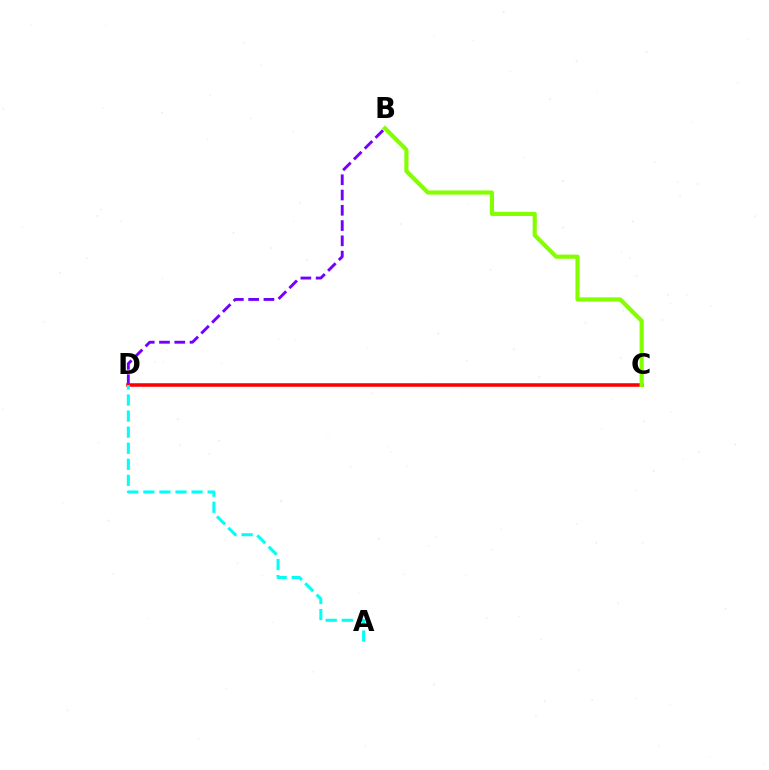{('B', 'D'): [{'color': '#7200ff', 'line_style': 'dashed', 'thickness': 2.07}], ('C', 'D'): [{'color': '#ff0000', 'line_style': 'solid', 'thickness': 2.56}], ('A', 'D'): [{'color': '#00fff6', 'line_style': 'dashed', 'thickness': 2.18}], ('B', 'C'): [{'color': '#84ff00', 'line_style': 'solid', 'thickness': 2.99}]}